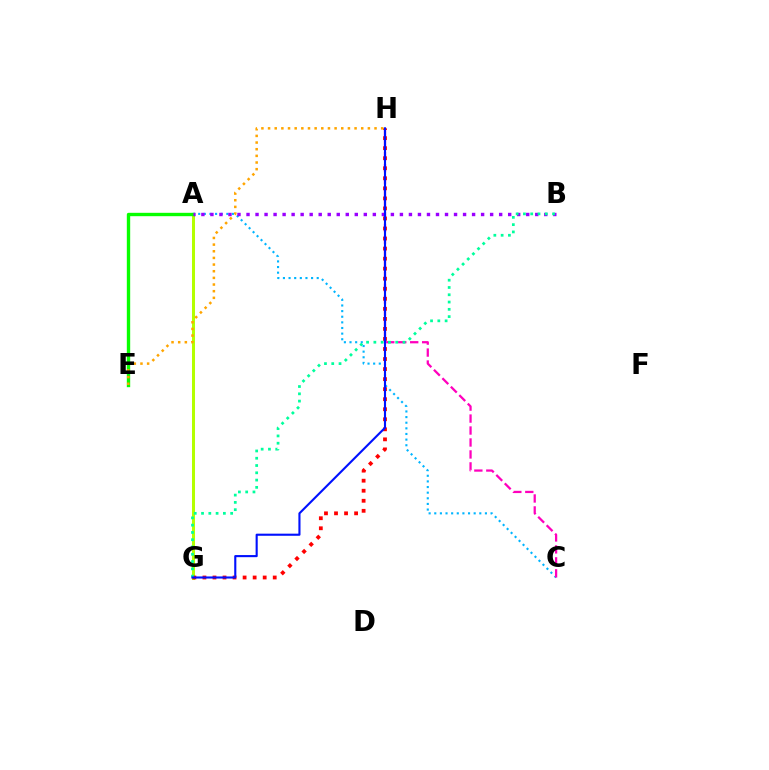{('A', 'C'): [{'color': '#00b5ff', 'line_style': 'dotted', 'thickness': 1.53}], ('A', 'G'): [{'color': '#b3ff00', 'line_style': 'solid', 'thickness': 2.17}], ('A', 'E'): [{'color': '#08ff00', 'line_style': 'solid', 'thickness': 2.43}], ('A', 'B'): [{'color': '#9b00ff', 'line_style': 'dotted', 'thickness': 2.45}], ('C', 'H'): [{'color': '#ff00bd', 'line_style': 'dashed', 'thickness': 1.62}], ('G', 'H'): [{'color': '#ff0000', 'line_style': 'dotted', 'thickness': 2.73}, {'color': '#0010ff', 'line_style': 'solid', 'thickness': 1.52}], ('B', 'G'): [{'color': '#00ff9d', 'line_style': 'dotted', 'thickness': 1.98}], ('E', 'H'): [{'color': '#ffa500', 'line_style': 'dotted', 'thickness': 1.81}]}